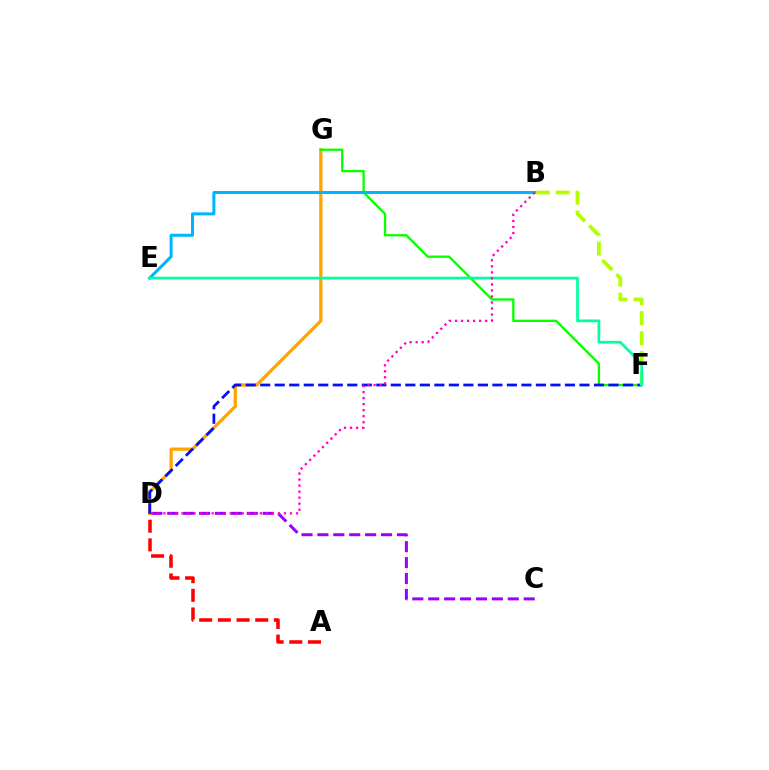{('D', 'G'): [{'color': '#ffa500', 'line_style': 'solid', 'thickness': 2.35}], ('F', 'G'): [{'color': '#08ff00', 'line_style': 'solid', 'thickness': 1.66}], ('B', 'E'): [{'color': '#00b5ff', 'line_style': 'solid', 'thickness': 2.18}], ('D', 'F'): [{'color': '#0010ff', 'line_style': 'dashed', 'thickness': 1.97}], ('B', 'F'): [{'color': '#b3ff00', 'line_style': 'dashed', 'thickness': 2.71}], ('E', 'F'): [{'color': '#00ff9d', 'line_style': 'solid', 'thickness': 1.95}], ('C', 'D'): [{'color': '#9b00ff', 'line_style': 'dashed', 'thickness': 2.16}], ('A', 'D'): [{'color': '#ff0000', 'line_style': 'dashed', 'thickness': 2.54}], ('B', 'D'): [{'color': '#ff00bd', 'line_style': 'dotted', 'thickness': 1.64}]}